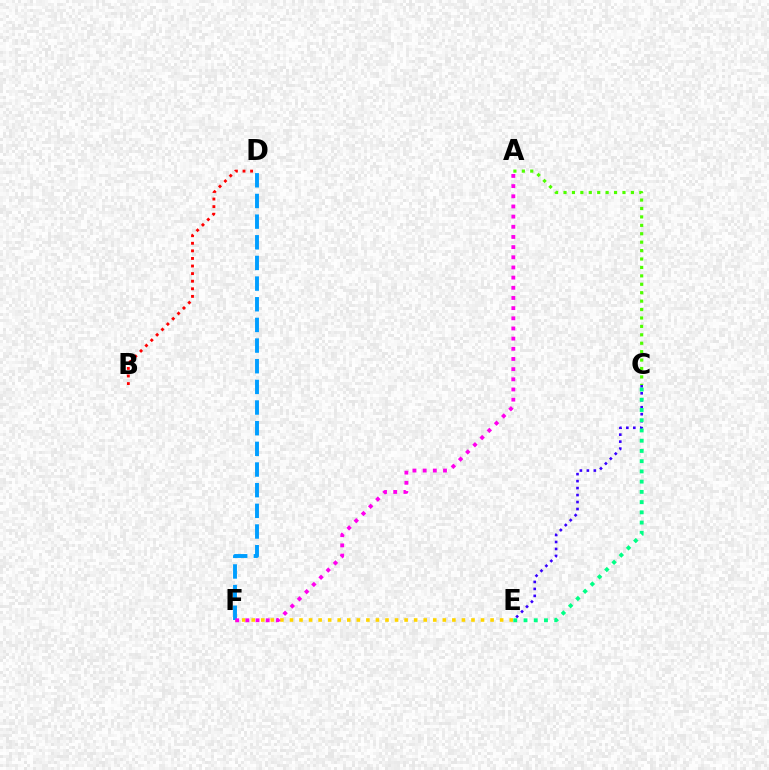{('C', 'E'): [{'color': '#3700ff', 'line_style': 'dotted', 'thickness': 1.89}, {'color': '#00ff86', 'line_style': 'dotted', 'thickness': 2.78}], ('E', 'F'): [{'color': '#ffd500', 'line_style': 'dotted', 'thickness': 2.6}], ('B', 'D'): [{'color': '#ff0000', 'line_style': 'dotted', 'thickness': 2.06}], ('D', 'F'): [{'color': '#009eff', 'line_style': 'dashed', 'thickness': 2.81}], ('A', 'F'): [{'color': '#ff00ed', 'line_style': 'dotted', 'thickness': 2.76}], ('A', 'C'): [{'color': '#4fff00', 'line_style': 'dotted', 'thickness': 2.29}]}